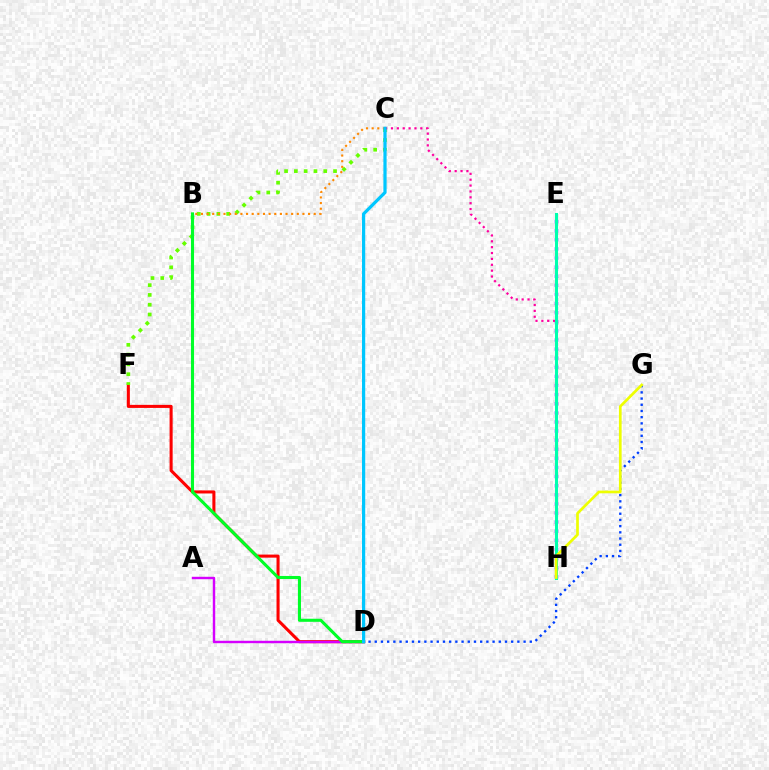{('E', 'H'): [{'color': '#4f00ff', 'line_style': 'dotted', 'thickness': 2.47}, {'color': '#00ffaf', 'line_style': 'solid', 'thickness': 2.19}], ('D', 'F'): [{'color': '#ff0000', 'line_style': 'solid', 'thickness': 2.2}], ('A', 'D'): [{'color': '#d600ff', 'line_style': 'solid', 'thickness': 1.75}], ('C', 'F'): [{'color': '#66ff00', 'line_style': 'dotted', 'thickness': 2.66}], ('D', 'G'): [{'color': '#003fff', 'line_style': 'dotted', 'thickness': 1.68}], ('B', 'D'): [{'color': '#00ff27', 'line_style': 'solid', 'thickness': 2.21}], ('B', 'C'): [{'color': '#ff8800', 'line_style': 'dotted', 'thickness': 1.53}], ('C', 'H'): [{'color': '#ff00a0', 'line_style': 'dotted', 'thickness': 1.6}], ('C', 'D'): [{'color': '#00c7ff', 'line_style': 'solid', 'thickness': 2.31}], ('G', 'H'): [{'color': '#eeff00', 'line_style': 'solid', 'thickness': 1.95}]}